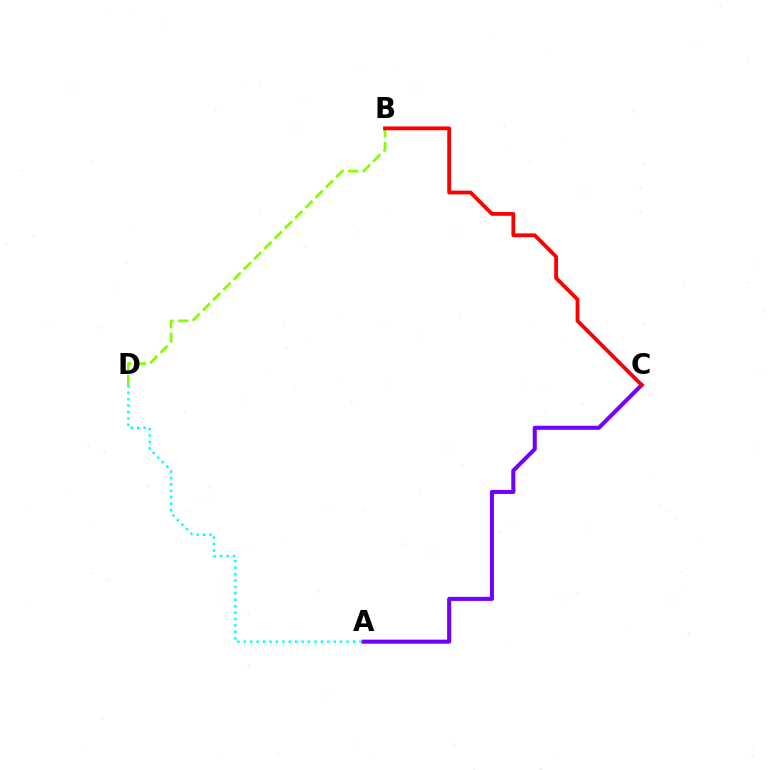{('B', 'D'): [{'color': '#84ff00', 'line_style': 'dashed', 'thickness': 1.97}], ('A', 'D'): [{'color': '#00fff6', 'line_style': 'dotted', 'thickness': 1.75}], ('A', 'C'): [{'color': '#7200ff', 'line_style': 'solid', 'thickness': 2.91}], ('B', 'C'): [{'color': '#ff0000', 'line_style': 'solid', 'thickness': 2.74}]}